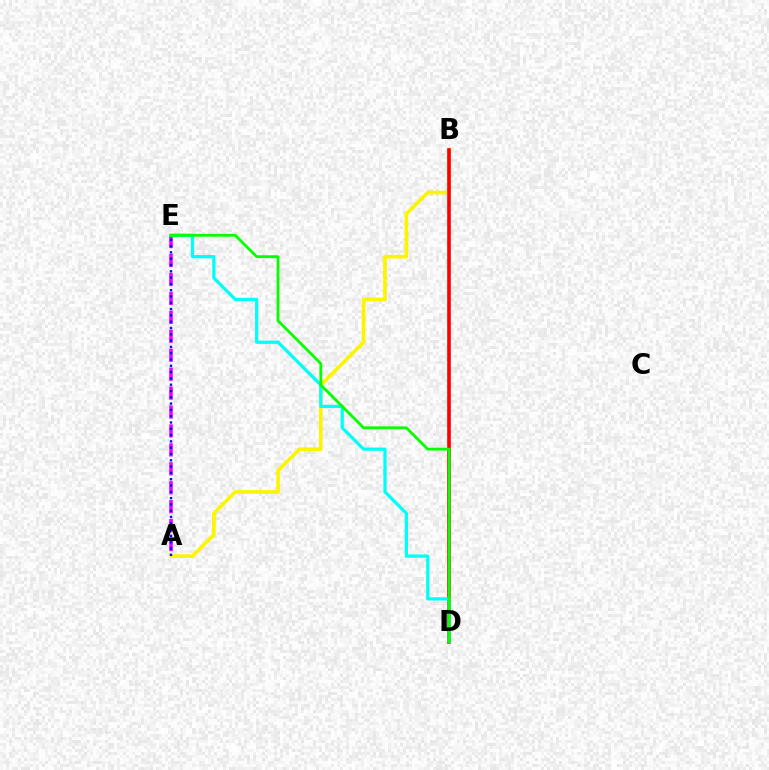{('A', 'B'): [{'color': '#fcf500', 'line_style': 'solid', 'thickness': 2.62}], ('A', 'E'): [{'color': '#ee00ff', 'line_style': 'dashed', 'thickness': 2.57}, {'color': '#0010ff', 'line_style': 'dotted', 'thickness': 1.71}], ('B', 'D'): [{'color': '#ff0000', 'line_style': 'solid', 'thickness': 2.61}], ('D', 'E'): [{'color': '#00fff6', 'line_style': 'solid', 'thickness': 2.34}, {'color': '#08ff00', 'line_style': 'solid', 'thickness': 2.04}]}